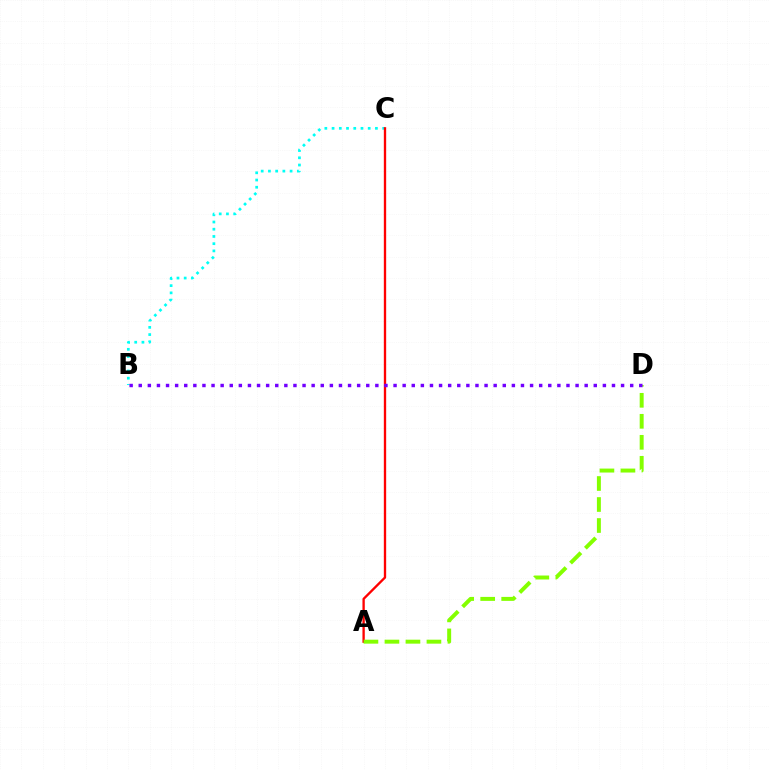{('B', 'C'): [{'color': '#00fff6', 'line_style': 'dotted', 'thickness': 1.96}], ('A', 'C'): [{'color': '#ff0000', 'line_style': 'solid', 'thickness': 1.68}], ('A', 'D'): [{'color': '#84ff00', 'line_style': 'dashed', 'thickness': 2.85}], ('B', 'D'): [{'color': '#7200ff', 'line_style': 'dotted', 'thickness': 2.47}]}